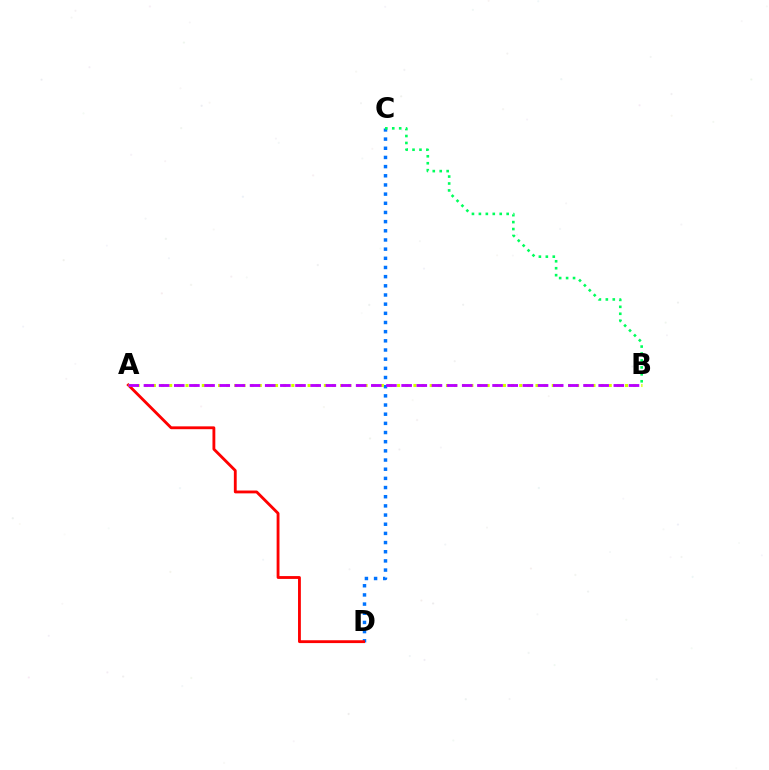{('C', 'D'): [{'color': '#0074ff', 'line_style': 'dotted', 'thickness': 2.49}], ('B', 'C'): [{'color': '#00ff5c', 'line_style': 'dotted', 'thickness': 1.89}], ('A', 'D'): [{'color': '#ff0000', 'line_style': 'solid', 'thickness': 2.04}], ('A', 'B'): [{'color': '#d1ff00', 'line_style': 'dotted', 'thickness': 2.21}, {'color': '#b900ff', 'line_style': 'dashed', 'thickness': 2.06}]}